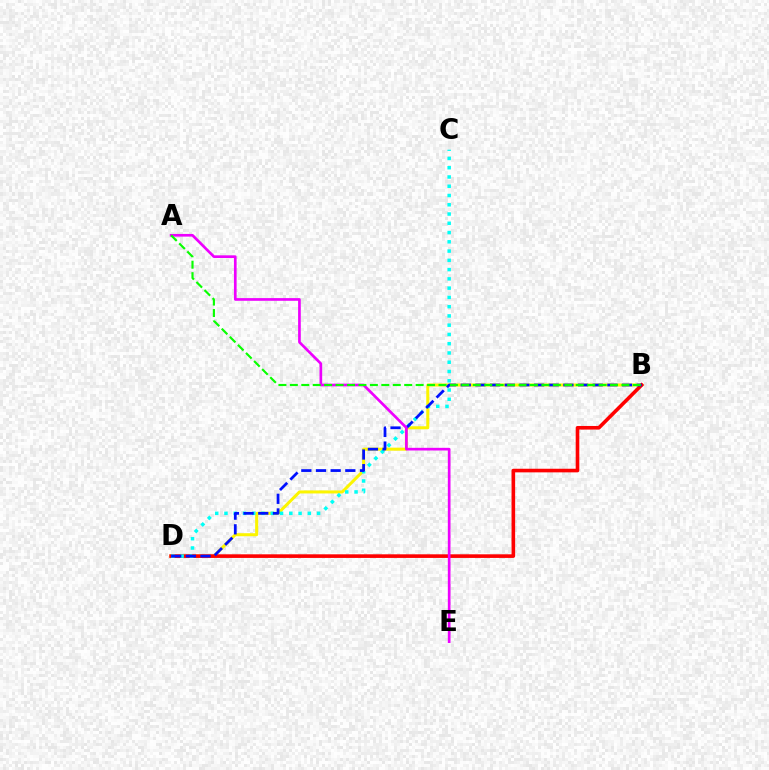{('B', 'D'): [{'color': '#fcf500', 'line_style': 'solid', 'thickness': 2.18}, {'color': '#ff0000', 'line_style': 'solid', 'thickness': 2.6}, {'color': '#0010ff', 'line_style': 'dashed', 'thickness': 1.99}], ('C', 'D'): [{'color': '#00fff6', 'line_style': 'dotted', 'thickness': 2.52}], ('A', 'E'): [{'color': '#ee00ff', 'line_style': 'solid', 'thickness': 1.93}], ('A', 'B'): [{'color': '#08ff00', 'line_style': 'dashed', 'thickness': 1.55}]}